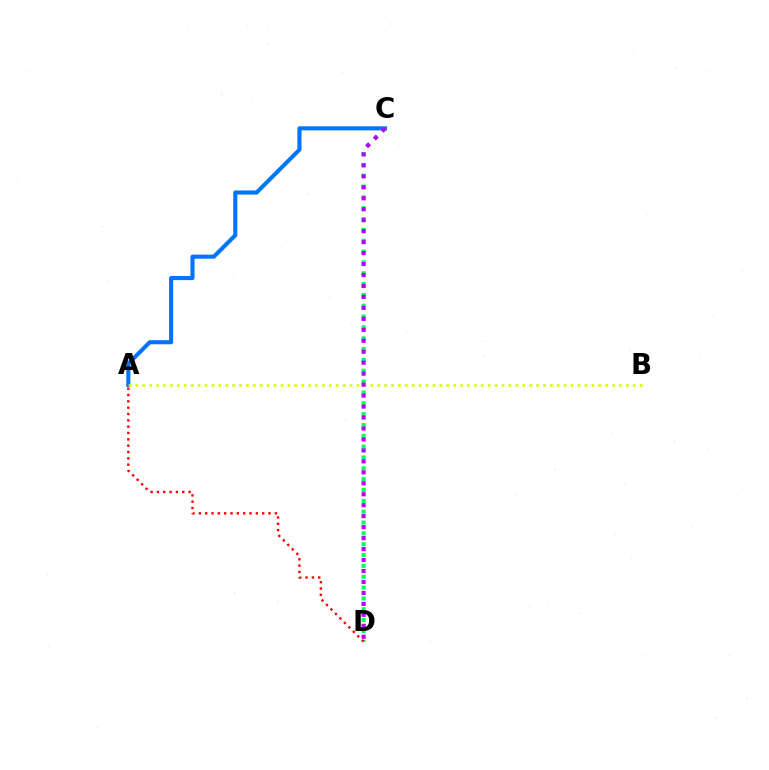{('A', 'C'): [{'color': '#0074ff', 'line_style': 'solid', 'thickness': 2.94}], ('C', 'D'): [{'color': '#00ff5c', 'line_style': 'dotted', 'thickness': 2.94}, {'color': '#b900ff', 'line_style': 'dotted', 'thickness': 2.98}], ('A', 'D'): [{'color': '#ff0000', 'line_style': 'dotted', 'thickness': 1.72}], ('A', 'B'): [{'color': '#d1ff00', 'line_style': 'dotted', 'thickness': 1.88}]}